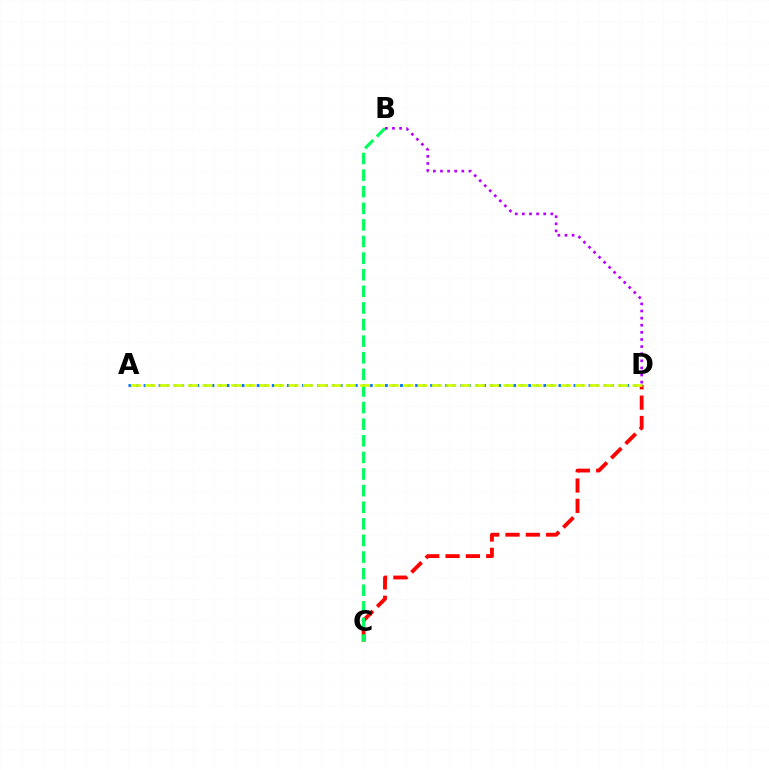{('A', 'D'): [{'color': '#0074ff', 'line_style': 'dotted', 'thickness': 2.05}, {'color': '#d1ff00', 'line_style': 'dashed', 'thickness': 1.95}], ('C', 'D'): [{'color': '#ff0000', 'line_style': 'dashed', 'thickness': 2.76}], ('B', 'C'): [{'color': '#00ff5c', 'line_style': 'dashed', 'thickness': 2.26}], ('B', 'D'): [{'color': '#b900ff', 'line_style': 'dotted', 'thickness': 1.93}]}